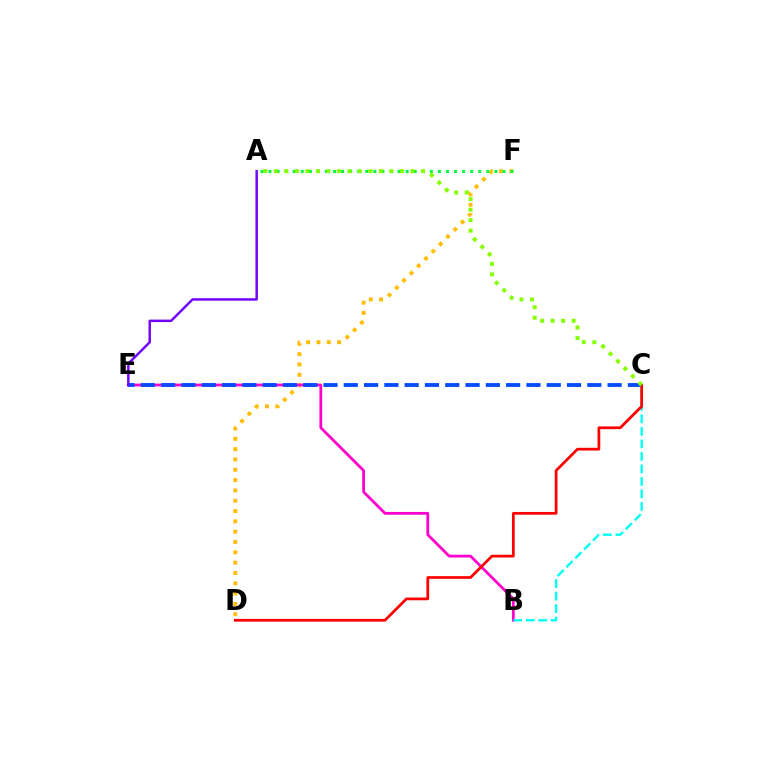{('D', 'F'): [{'color': '#ffbd00', 'line_style': 'dotted', 'thickness': 2.8}], ('B', 'E'): [{'color': '#ff00cf', 'line_style': 'solid', 'thickness': 2.01}], ('C', 'E'): [{'color': '#004bff', 'line_style': 'dashed', 'thickness': 2.76}], ('A', 'E'): [{'color': '#7200ff', 'line_style': 'solid', 'thickness': 1.77}], ('B', 'C'): [{'color': '#00fff6', 'line_style': 'dashed', 'thickness': 1.7}], ('A', 'F'): [{'color': '#00ff39', 'line_style': 'dotted', 'thickness': 2.19}], ('C', 'D'): [{'color': '#ff0000', 'line_style': 'solid', 'thickness': 1.97}], ('A', 'C'): [{'color': '#84ff00', 'line_style': 'dotted', 'thickness': 2.86}]}